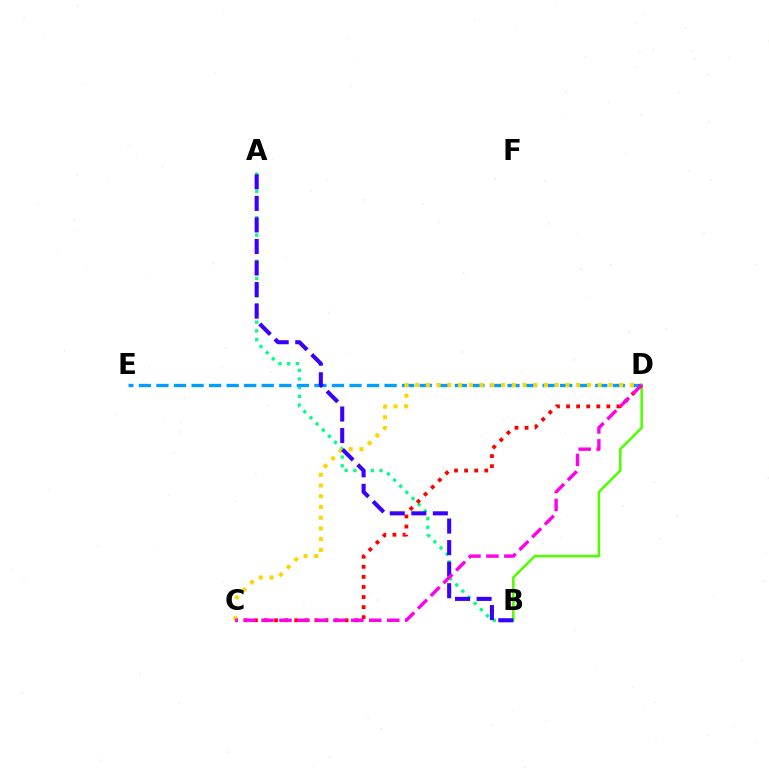{('B', 'D'): [{'color': '#4fff00', 'line_style': 'solid', 'thickness': 1.84}], ('A', 'B'): [{'color': '#00ff86', 'line_style': 'dotted', 'thickness': 2.37}, {'color': '#3700ff', 'line_style': 'dashed', 'thickness': 2.93}], ('D', 'E'): [{'color': '#009eff', 'line_style': 'dashed', 'thickness': 2.38}], ('C', 'D'): [{'color': '#ff0000', 'line_style': 'dotted', 'thickness': 2.74}, {'color': '#ffd500', 'line_style': 'dotted', 'thickness': 2.92}, {'color': '#ff00ed', 'line_style': 'dashed', 'thickness': 2.44}]}